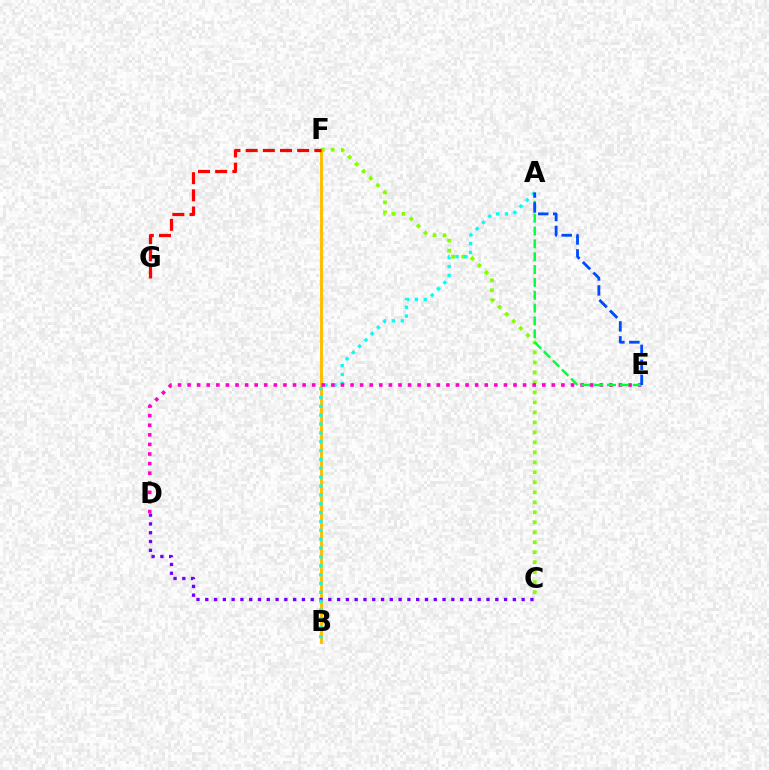{('C', 'F'): [{'color': '#84ff00', 'line_style': 'dotted', 'thickness': 2.71}], ('B', 'F'): [{'color': '#ffbd00', 'line_style': 'solid', 'thickness': 2.1}], ('C', 'D'): [{'color': '#7200ff', 'line_style': 'dotted', 'thickness': 2.39}], ('A', 'B'): [{'color': '#00fff6', 'line_style': 'dotted', 'thickness': 2.41}], ('D', 'E'): [{'color': '#ff00cf', 'line_style': 'dotted', 'thickness': 2.6}], ('A', 'E'): [{'color': '#00ff39', 'line_style': 'dashed', 'thickness': 1.75}, {'color': '#004bff', 'line_style': 'dashed', 'thickness': 2.03}], ('F', 'G'): [{'color': '#ff0000', 'line_style': 'dashed', 'thickness': 2.33}]}